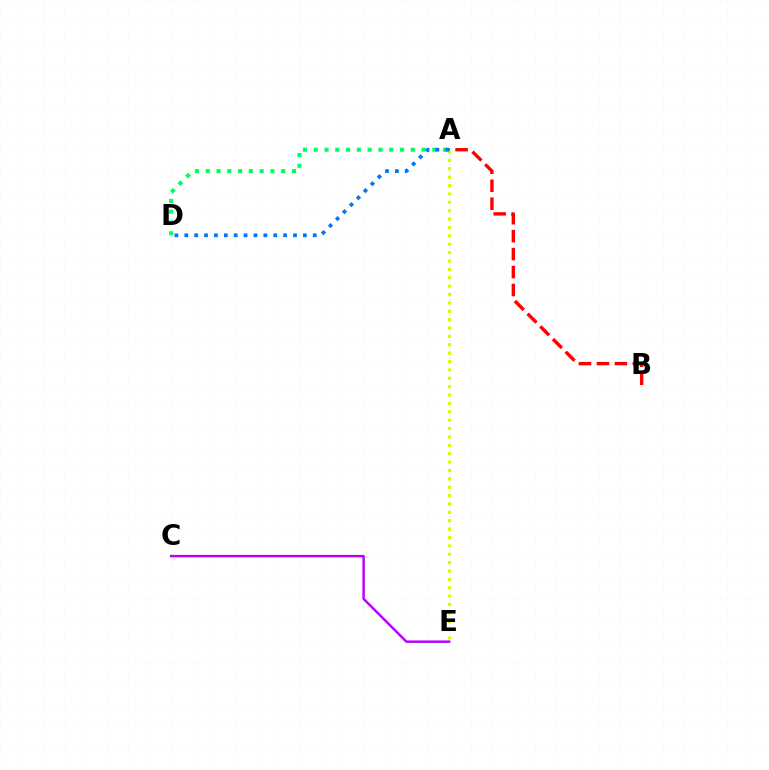{('A', 'B'): [{'color': '#ff0000', 'line_style': 'dashed', 'thickness': 2.44}], ('A', 'E'): [{'color': '#d1ff00', 'line_style': 'dotted', 'thickness': 2.28}], ('A', 'D'): [{'color': '#00ff5c', 'line_style': 'dotted', 'thickness': 2.93}, {'color': '#0074ff', 'line_style': 'dotted', 'thickness': 2.68}], ('C', 'E'): [{'color': '#b900ff', 'line_style': 'solid', 'thickness': 1.76}]}